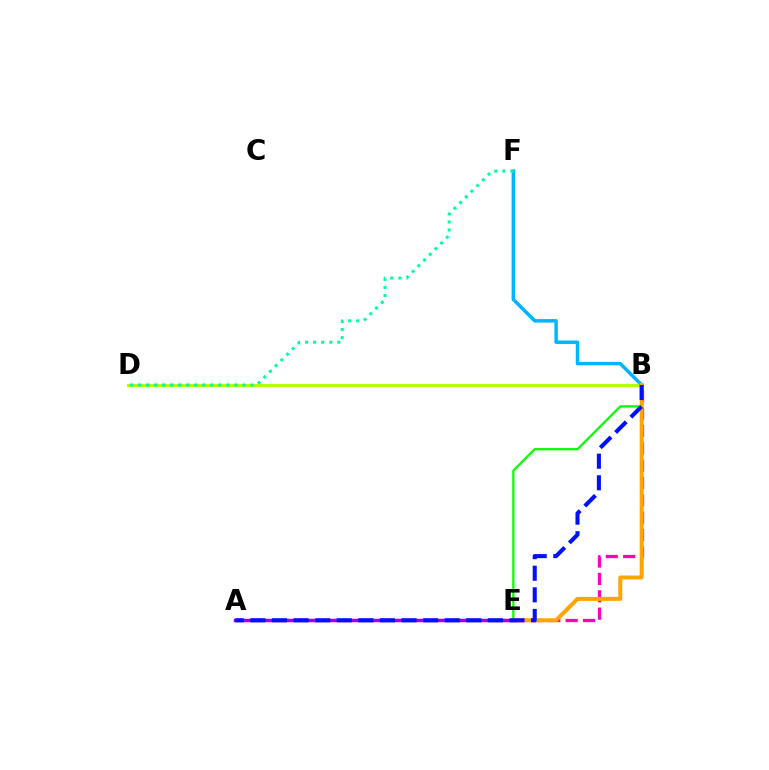{('A', 'E'): [{'color': '#ff0000', 'line_style': 'dotted', 'thickness': 2.0}, {'color': '#9b00ff', 'line_style': 'solid', 'thickness': 2.49}], ('B', 'E'): [{'color': '#08ff00', 'line_style': 'solid', 'thickness': 1.63}, {'color': '#ff00bd', 'line_style': 'dashed', 'thickness': 2.36}, {'color': '#ffa500', 'line_style': 'solid', 'thickness': 2.87}], ('B', 'D'): [{'color': '#b3ff00', 'line_style': 'solid', 'thickness': 2.24}], ('B', 'F'): [{'color': '#00b5ff', 'line_style': 'solid', 'thickness': 2.5}], ('A', 'B'): [{'color': '#0010ff', 'line_style': 'dashed', 'thickness': 2.93}], ('D', 'F'): [{'color': '#00ff9d', 'line_style': 'dotted', 'thickness': 2.19}]}